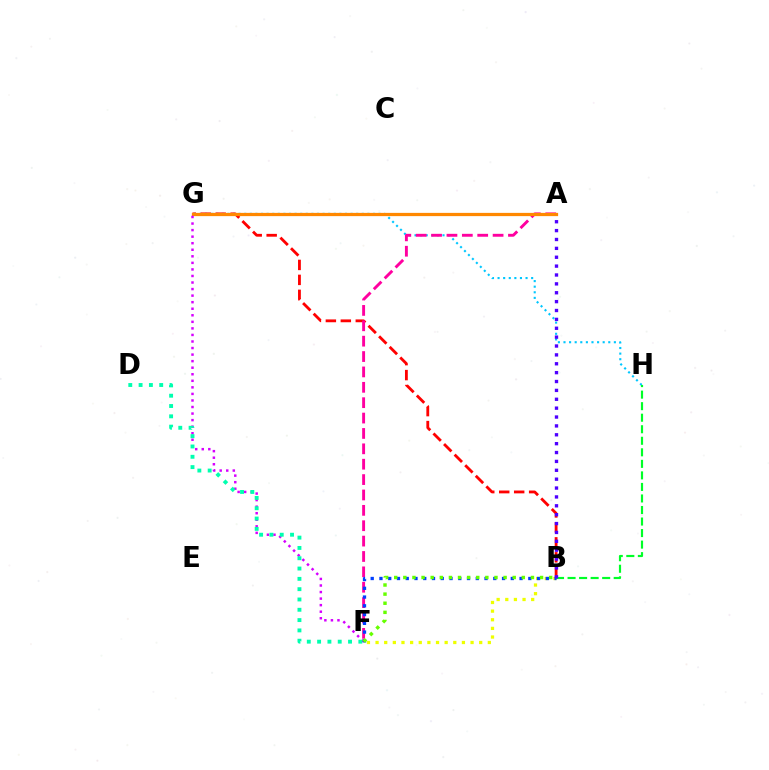{('G', 'H'): [{'color': '#00c7ff', 'line_style': 'dotted', 'thickness': 1.52}], ('B', 'F'): [{'color': '#eeff00', 'line_style': 'dotted', 'thickness': 2.35}, {'color': '#003fff', 'line_style': 'dotted', 'thickness': 2.38}, {'color': '#66ff00', 'line_style': 'dotted', 'thickness': 2.48}], ('B', 'H'): [{'color': '#00ff27', 'line_style': 'dashed', 'thickness': 1.57}], ('B', 'G'): [{'color': '#ff0000', 'line_style': 'dashed', 'thickness': 2.03}], ('A', 'F'): [{'color': '#ff00a0', 'line_style': 'dashed', 'thickness': 2.09}], ('A', 'G'): [{'color': '#ff8800', 'line_style': 'solid', 'thickness': 2.33}], ('F', 'G'): [{'color': '#d600ff', 'line_style': 'dotted', 'thickness': 1.78}], ('D', 'F'): [{'color': '#00ffaf', 'line_style': 'dotted', 'thickness': 2.8}], ('A', 'B'): [{'color': '#4f00ff', 'line_style': 'dotted', 'thickness': 2.41}]}